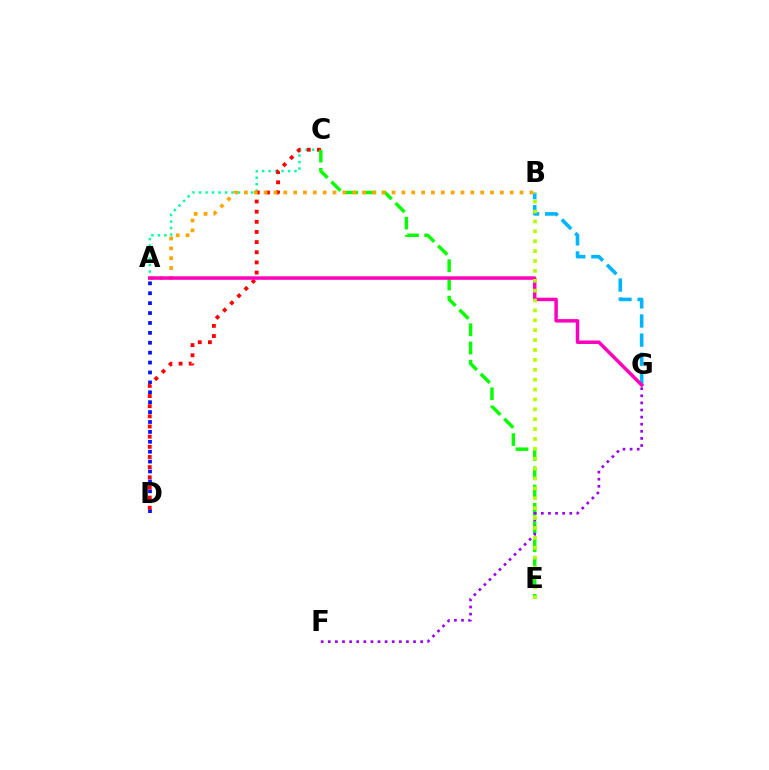{('A', 'C'): [{'color': '#00ff9d', 'line_style': 'dotted', 'thickness': 1.76}], ('B', 'G'): [{'color': '#00b5ff', 'line_style': 'dashed', 'thickness': 2.6}], ('A', 'D'): [{'color': '#0010ff', 'line_style': 'dotted', 'thickness': 2.69}], ('C', 'D'): [{'color': '#ff0000', 'line_style': 'dotted', 'thickness': 2.76}], ('C', 'E'): [{'color': '#08ff00', 'line_style': 'dashed', 'thickness': 2.48}], ('F', 'G'): [{'color': '#9b00ff', 'line_style': 'dotted', 'thickness': 1.93}], ('A', 'B'): [{'color': '#ffa500', 'line_style': 'dotted', 'thickness': 2.67}], ('A', 'G'): [{'color': '#ff00bd', 'line_style': 'solid', 'thickness': 2.5}], ('B', 'E'): [{'color': '#b3ff00', 'line_style': 'dotted', 'thickness': 2.69}]}